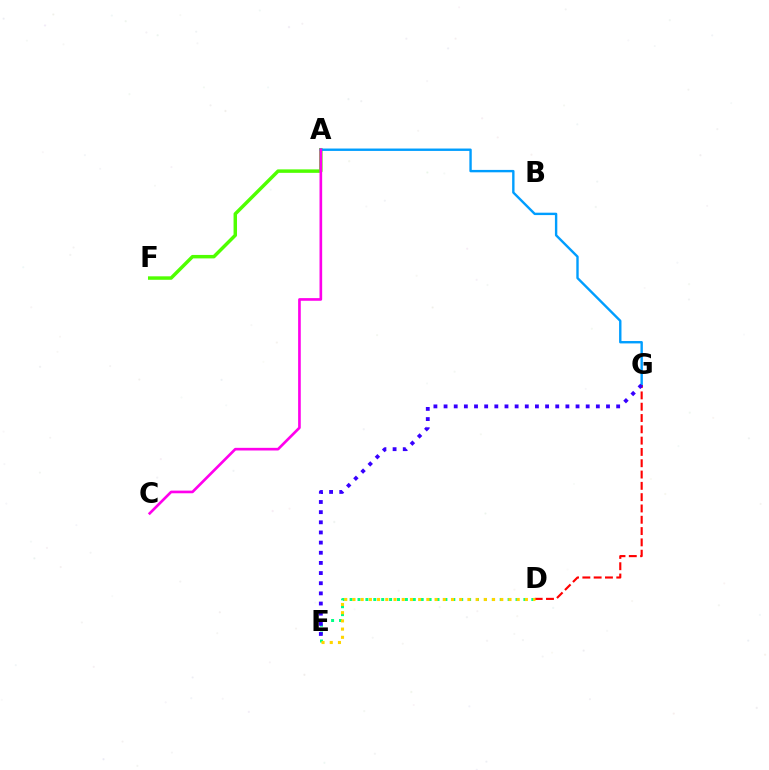{('A', 'F'): [{'color': '#4fff00', 'line_style': 'solid', 'thickness': 2.49}], ('A', 'G'): [{'color': '#009eff', 'line_style': 'solid', 'thickness': 1.72}], ('A', 'C'): [{'color': '#ff00ed', 'line_style': 'solid', 'thickness': 1.91}], ('D', 'E'): [{'color': '#00ff86', 'line_style': 'dotted', 'thickness': 2.15}, {'color': '#ffd500', 'line_style': 'dotted', 'thickness': 2.23}], ('D', 'G'): [{'color': '#ff0000', 'line_style': 'dashed', 'thickness': 1.54}], ('E', 'G'): [{'color': '#3700ff', 'line_style': 'dotted', 'thickness': 2.76}]}